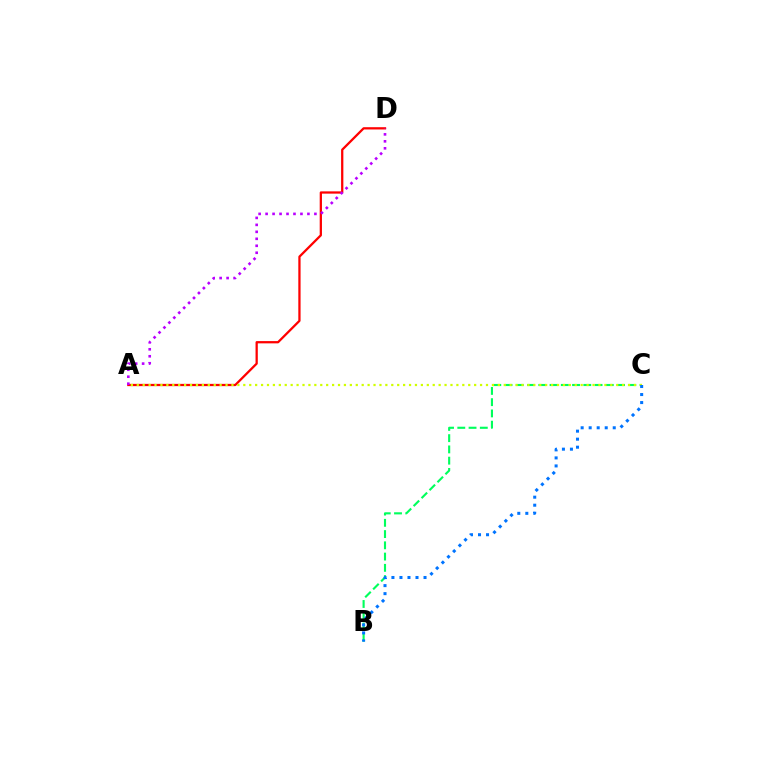{('A', 'D'): [{'color': '#ff0000', 'line_style': 'solid', 'thickness': 1.63}, {'color': '#b900ff', 'line_style': 'dotted', 'thickness': 1.89}], ('B', 'C'): [{'color': '#00ff5c', 'line_style': 'dashed', 'thickness': 1.53}, {'color': '#0074ff', 'line_style': 'dotted', 'thickness': 2.18}], ('A', 'C'): [{'color': '#d1ff00', 'line_style': 'dotted', 'thickness': 1.61}]}